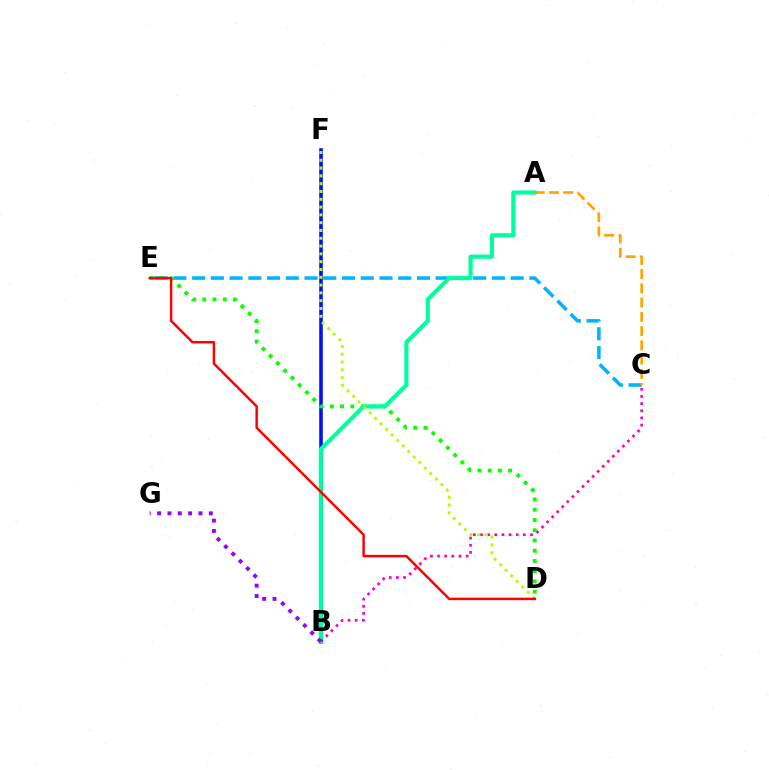{('C', 'E'): [{'color': '#00b5ff', 'line_style': 'dashed', 'thickness': 2.55}], ('B', 'F'): [{'color': '#0010ff', 'line_style': 'solid', 'thickness': 2.59}], ('D', 'E'): [{'color': '#08ff00', 'line_style': 'dotted', 'thickness': 2.78}, {'color': '#ff0000', 'line_style': 'solid', 'thickness': 1.78}], ('A', 'B'): [{'color': '#00ff9d', 'line_style': 'solid', 'thickness': 2.99}], ('B', 'C'): [{'color': '#ff00bd', 'line_style': 'dotted', 'thickness': 1.94}], ('D', 'F'): [{'color': '#b3ff00', 'line_style': 'dotted', 'thickness': 2.12}], ('A', 'C'): [{'color': '#ffa500', 'line_style': 'dashed', 'thickness': 1.94}], ('B', 'G'): [{'color': '#9b00ff', 'line_style': 'dotted', 'thickness': 2.81}]}